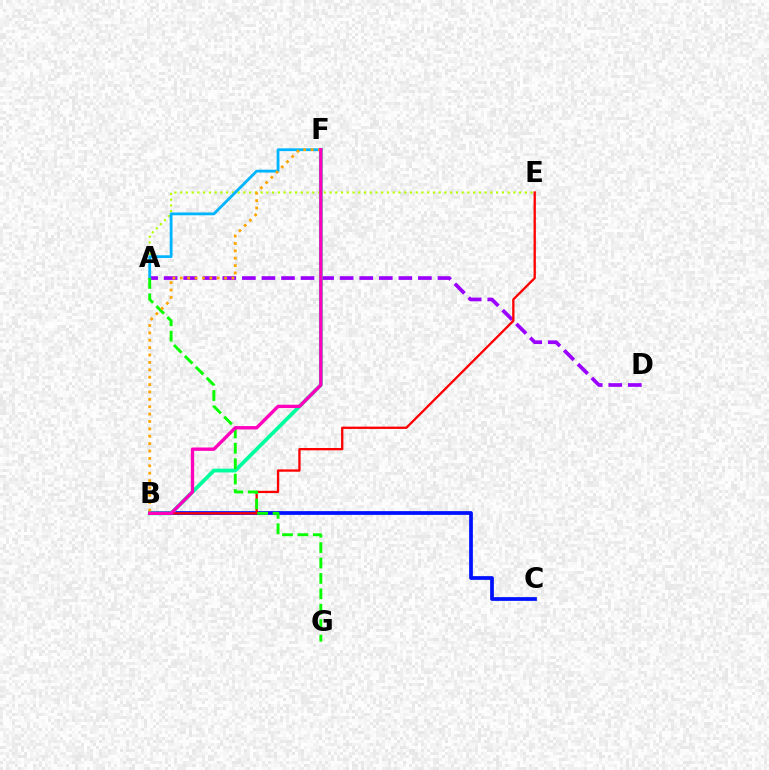{('A', 'D'): [{'color': '#9b00ff', 'line_style': 'dashed', 'thickness': 2.66}], ('B', 'C'): [{'color': '#0010ff', 'line_style': 'solid', 'thickness': 2.69}], ('A', 'E'): [{'color': '#b3ff00', 'line_style': 'dotted', 'thickness': 1.56}], ('B', 'F'): [{'color': '#00ff9d', 'line_style': 'solid', 'thickness': 2.72}, {'color': '#ffa500', 'line_style': 'dotted', 'thickness': 2.01}, {'color': '#ff00bd', 'line_style': 'solid', 'thickness': 2.41}], ('A', 'F'): [{'color': '#00b5ff', 'line_style': 'solid', 'thickness': 2.02}], ('B', 'E'): [{'color': '#ff0000', 'line_style': 'solid', 'thickness': 1.66}], ('A', 'G'): [{'color': '#08ff00', 'line_style': 'dashed', 'thickness': 2.09}]}